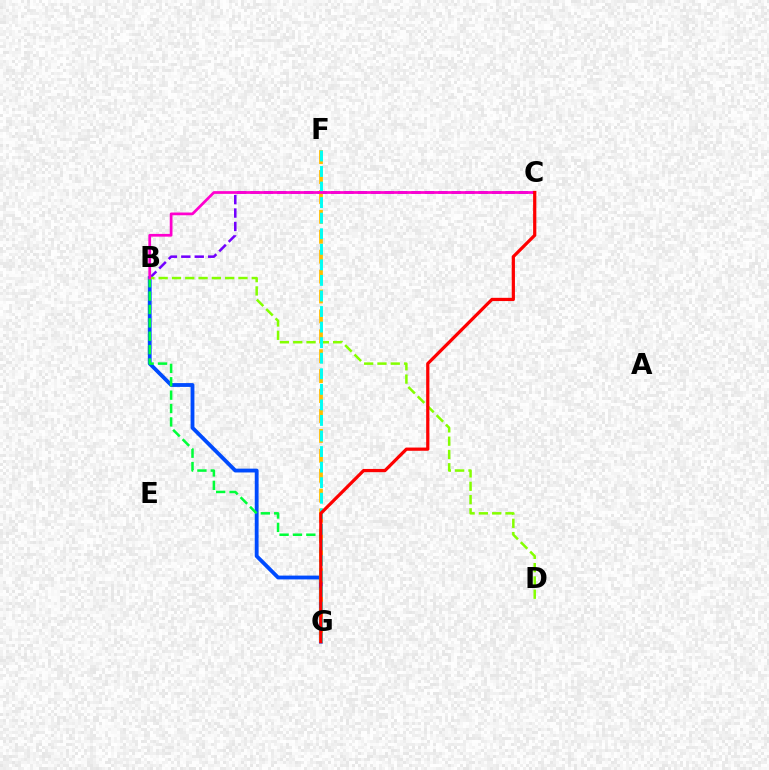{('B', 'G'): [{'color': '#004bff', 'line_style': 'solid', 'thickness': 2.75}, {'color': '#00ff39', 'line_style': 'dashed', 'thickness': 1.82}], ('B', 'C'): [{'color': '#7200ff', 'line_style': 'dashed', 'thickness': 1.82}, {'color': '#ff00cf', 'line_style': 'solid', 'thickness': 1.97}], ('B', 'D'): [{'color': '#84ff00', 'line_style': 'dashed', 'thickness': 1.81}], ('F', 'G'): [{'color': '#ffbd00', 'line_style': 'dashed', 'thickness': 2.71}, {'color': '#00fff6', 'line_style': 'dashed', 'thickness': 2.11}], ('C', 'G'): [{'color': '#ff0000', 'line_style': 'solid', 'thickness': 2.32}]}